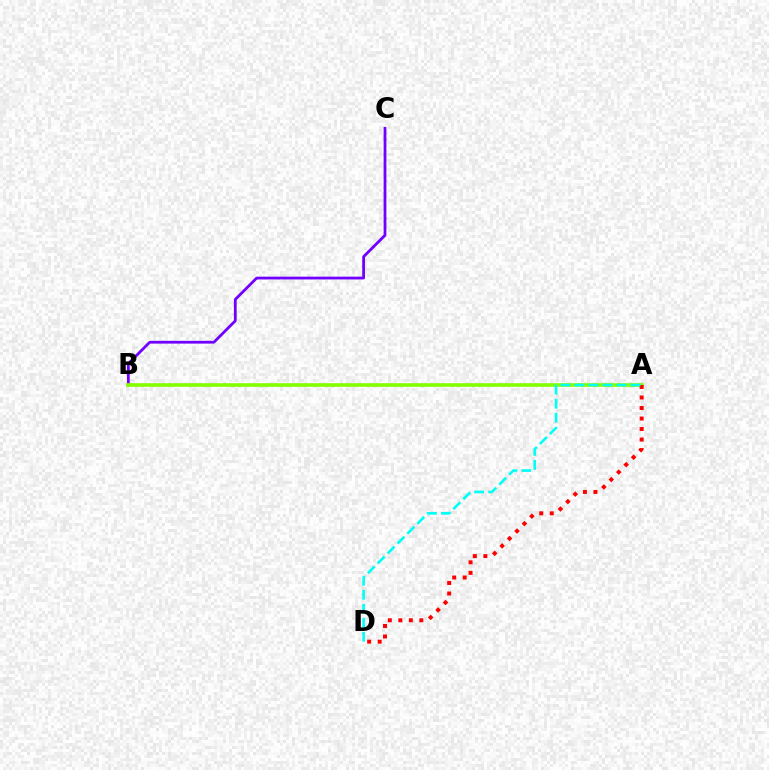{('B', 'C'): [{'color': '#7200ff', 'line_style': 'solid', 'thickness': 2.0}], ('A', 'B'): [{'color': '#84ff00', 'line_style': 'solid', 'thickness': 2.62}], ('A', 'D'): [{'color': '#ff0000', 'line_style': 'dotted', 'thickness': 2.86}, {'color': '#00fff6', 'line_style': 'dashed', 'thickness': 1.9}]}